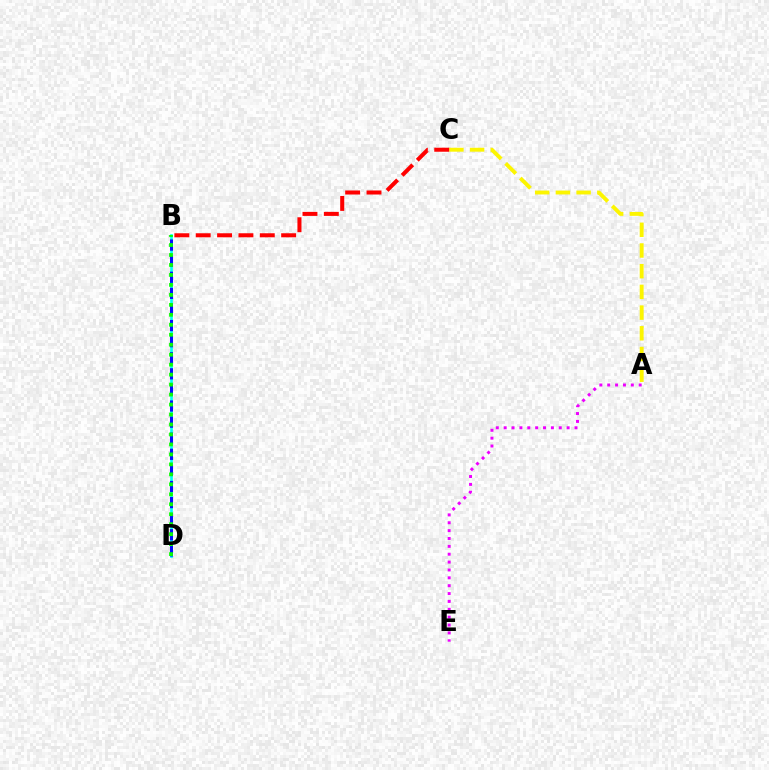{('A', 'C'): [{'color': '#fcf500', 'line_style': 'dashed', 'thickness': 2.81}], ('B', 'C'): [{'color': '#ff0000', 'line_style': 'dashed', 'thickness': 2.9}], ('B', 'D'): [{'color': '#00fff6', 'line_style': 'solid', 'thickness': 1.91}, {'color': '#0010ff', 'line_style': 'dashed', 'thickness': 2.19}, {'color': '#08ff00', 'line_style': 'dotted', 'thickness': 2.71}], ('A', 'E'): [{'color': '#ee00ff', 'line_style': 'dotted', 'thickness': 2.14}]}